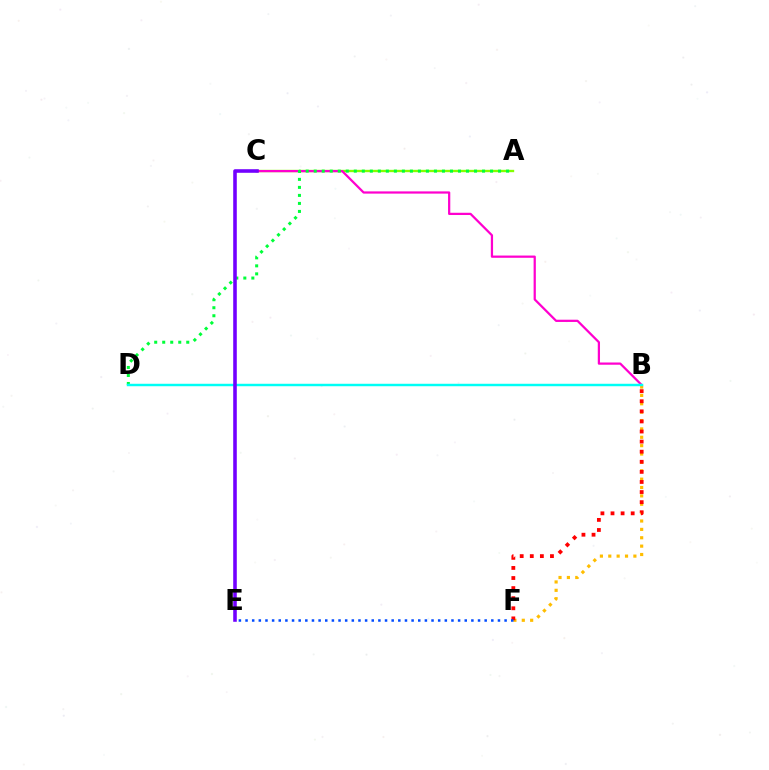{('A', 'C'): [{'color': '#84ff00', 'line_style': 'solid', 'thickness': 1.7}], ('B', 'C'): [{'color': '#ff00cf', 'line_style': 'solid', 'thickness': 1.61}], ('B', 'F'): [{'color': '#ffbd00', 'line_style': 'dotted', 'thickness': 2.28}, {'color': '#ff0000', 'line_style': 'dotted', 'thickness': 2.74}], ('A', 'D'): [{'color': '#00ff39', 'line_style': 'dotted', 'thickness': 2.18}], ('E', 'F'): [{'color': '#004bff', 'line_style': 'dotted', 'thickness': 1.8}], ('B', 'D'): [{'color': '#00fff6', 'line_style': 'solid', 'thickness': 1.76}], ('C', 'E'): [{'color': '#7200ff', 'line_style': 'solid', 'thickness': 2.58}]}